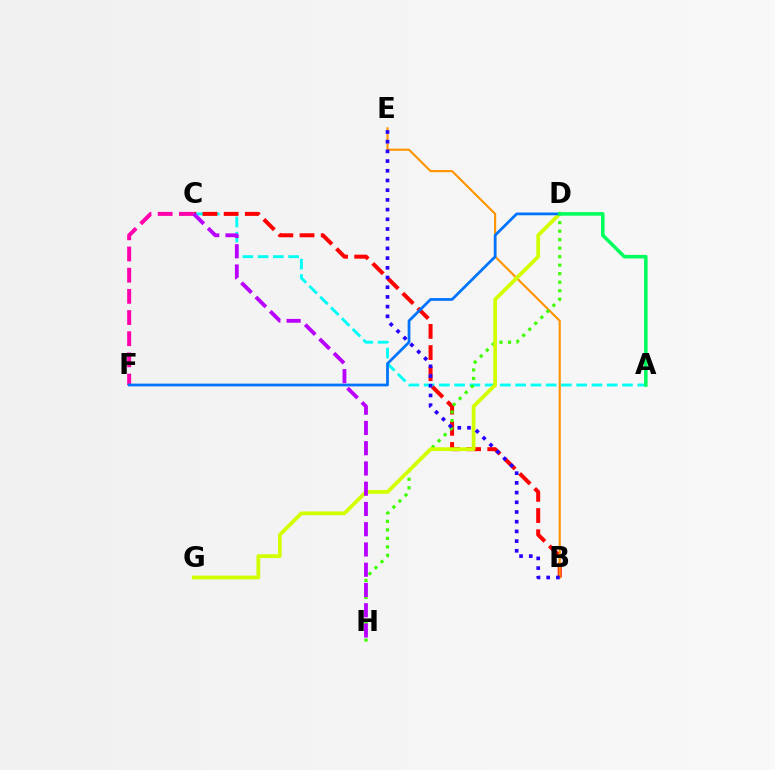{('A', 'C'): [{'color': '#00fff6', 'line_style': 'dashed', 'thickness': 2.07}], ('B', 'C'): [{'color': '#ff0000', 'line_style': 'dashed', 'thickness': 2.88}], ('B', 'E'): [{'color': '#ff9400', 'line_style': 'solid', 'thickness': 1.53}, {'color': '#2500ff', 'line_style': 'dotted', 'thickness': 2.64}], ('D', 'H'): [{'color': '#3dff00', 'line_style': 'dotted', 'thickness': 2.31}], ('D', 'G'): [{'color': '#d1ff00', 'line_style': 'solid', 'thickness': 2.71}], ('C', 'F'): [{'color': '#ff00ac', 'line_style': 'dashed', 'thickness': 2.88}], ('D', 'F'): [{'color': '#0074ff', 'line_style': 'solid', 'thickness': 1.99}], ('A', 'D'): [{'color': '#00ff5c', 'line_style': 'solid', 'thickness': 2.56}], ('C', 'H'): [{'color': '#b900ff', 'line_style': 'dashed', 'thickness': 2.75}]}